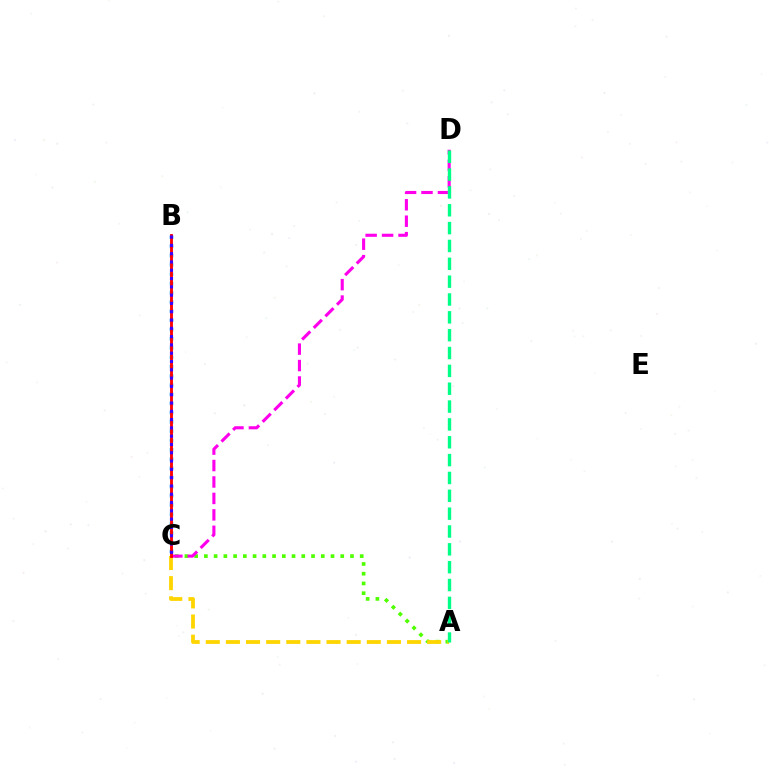{('A', 'C'): [{'color': '#4fff00', 'line_style': 'dotted', 'thickness': 2.65}, {'color': '#ffd500', 'line_style': 'dashed', 'thickness': 2.73}], ('B', 'C'): [{'color': '#009eff', 'line_style': 'dotted', 'thickness': 2.51}, {'color': '#ff0000', 'line_style': 'solid', 'thickness': 2.06}, {'color': '#3700ff', 'line_style': 'dotted', 'thickness': 2.25}], ('C', 'D'): [{'color': '#ff00ed', 'line_style': 'dashed', 'thickness': 2.23}], ('A', 'D'): [{'color': '#00ff86', 'line_style': 'dashed', 'thickness': 2.42}]}